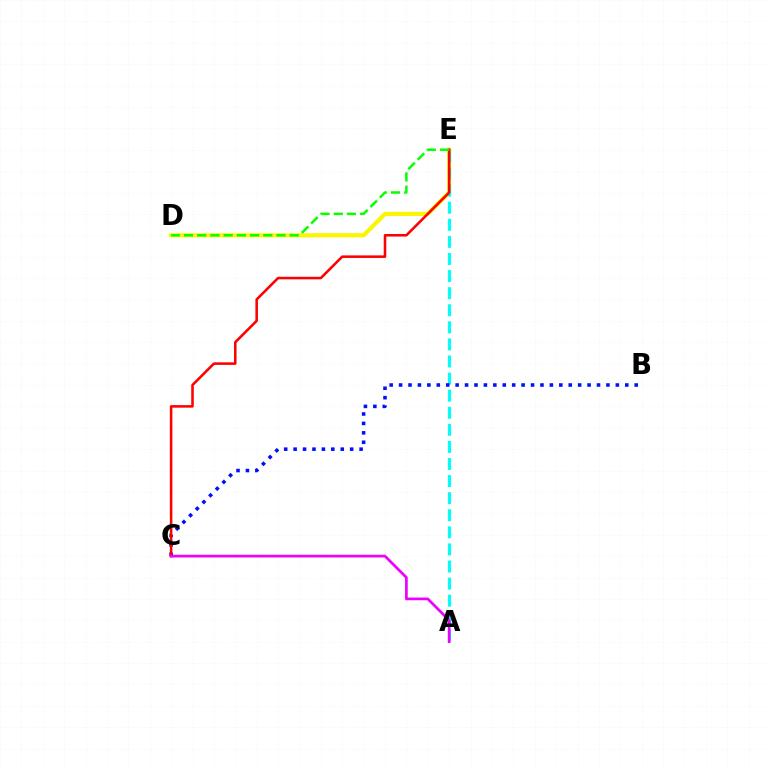{('D', 'E'): [{'color': '#fcf500', 'line_style': 'solid', 'thickness': 2.98}, {'color': '#08ff00', 'line_style': 'dashed', 'thickness': 1.8}], ('A', 'E'): [{'color': '#00fff6', 'line_style': 'dashed', 'thickness': 2.32}], ('B', 'C'): [{'color': '#0010ff', 'line_style': 'dotted', 'thickness': 2.56}], ('C', 'E'): [{'color': '#ff0000', 'line_style': 'solid', 'thickness': 1.84}], ('A', 'C'): [{'color': '#ee00ff', 'line_style': 'solid', 'thickness': 1.95}]}